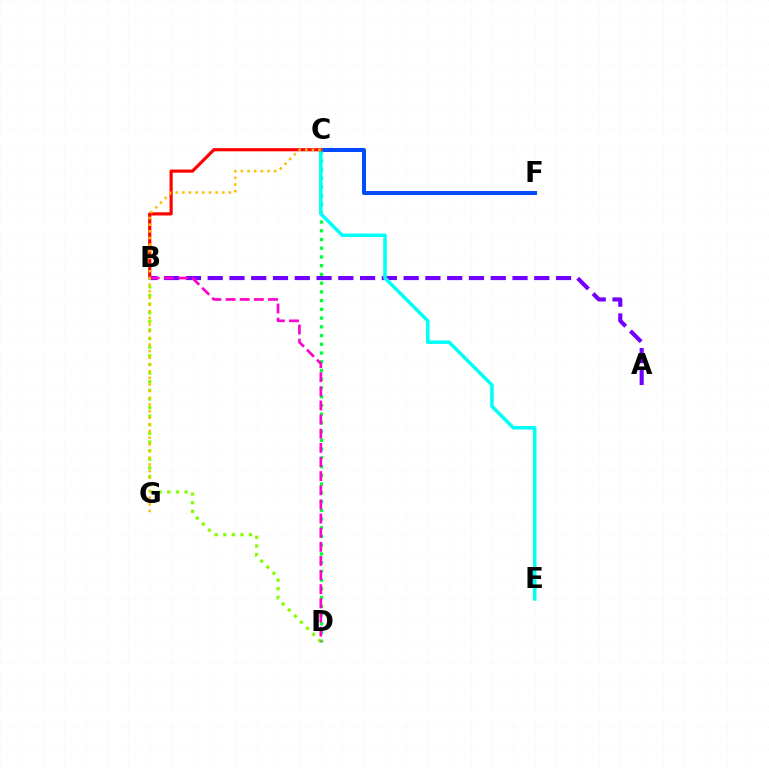{('C', 'D'): [{'color': '#00ff39', 'line_style': 'dotted', 'thickness': 2.37}], ('A', 'B'): [{'color': '#7200ff', 'line_style': 'dashed', 'thickness': 2.96}], ('C', 'F'): [{'color': '#004bff', 'line_style': 'solid', 'thickness': 2.87}], ('C', 'E'): [{'color': '#00fff6', 'line_style': 'solid', 'thickness': 2.54}], ('B', 'C'): [{'color': '#ff0000', 'line_style': 'solid', 'thickness': 2.28}], ('B', 'D'): [{'color': '#84ff00', 'line_style': 'dotted', 'thickness': 2.34}, {'color': '#ff00cf', 'line_style': 'dashed', 'thickness': 1.92}], ('C', 'G'): [{'color': '#ffbd00', 'line_style': 'dotted', 'thickness': 1.81}]}